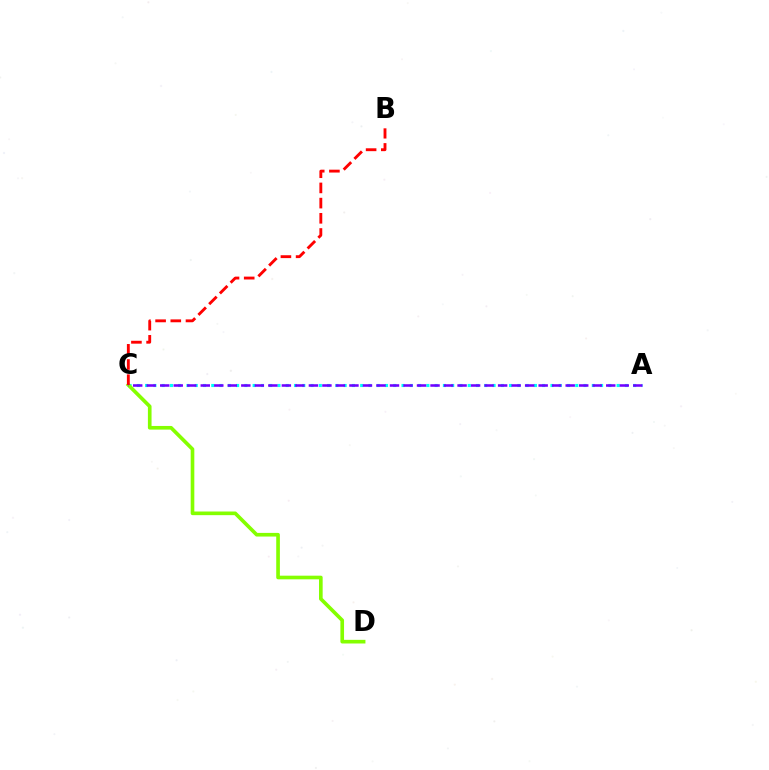{('A', 'C'): [{'color': '#00fff6', 'line_style': 'dotted', 'thickness': 2.25}, {'color': '#7200ff', 'line_style': 'dashed', 'thickness': 1.84}], ('C', 'D'): [{'color': '#84ff00', 'line_style': 'solid', 'thickness': 2.63}], ('B', 'C'): [{'color': '#ff0000', 'line_style': 'dashed', 'thickness': 2.06}]}